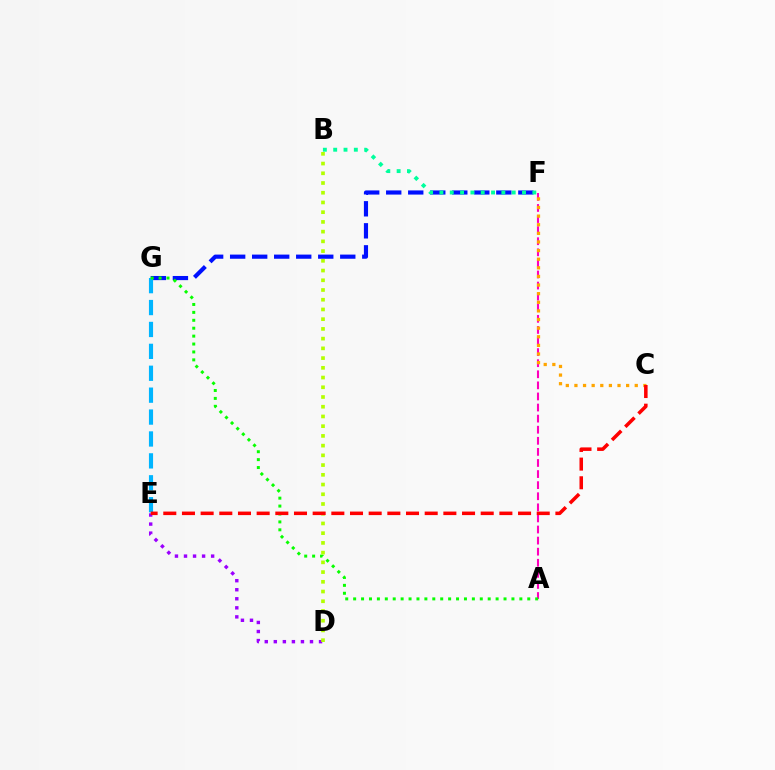{('D', 'E'): [{'color': '#9b00ff', 'line_style': 'dotted', 'thickness': 2.46}], ('F', 'G'): [{'color': '#0010ff', 'line_style': 'dashed', 'thickness': 2.99}], ('E', 'G'): [{'color': '#00b5ff', 'line_style': 'dashed', 'thickness': 2.98}], ('A', 'F'): [{'color': '#ff00bd', 'line_style': 'dashed', 'thickness': 1.51}], ('A', 'G'): [{'color': '#08ff00', 'line_style': 'dotted', 'thickness': 2.15}], ('C', 'F'): [{'color': '#ffa500', 'line_style': 'dotted', 'thickness': 2.34}], ('B', 'F'): [{'color': '#00ff9d', 'line_style': 'dotted', 'thickness': 2.8}], ('B', 'D'): [{'color': '#b3ff00', 'line_style': 'dotted', 'thickness': 2.64}], ('C', 'E'): [{'color': '#ff0000', 'line_style': 'dashed', 'thickness': 2.54}]}